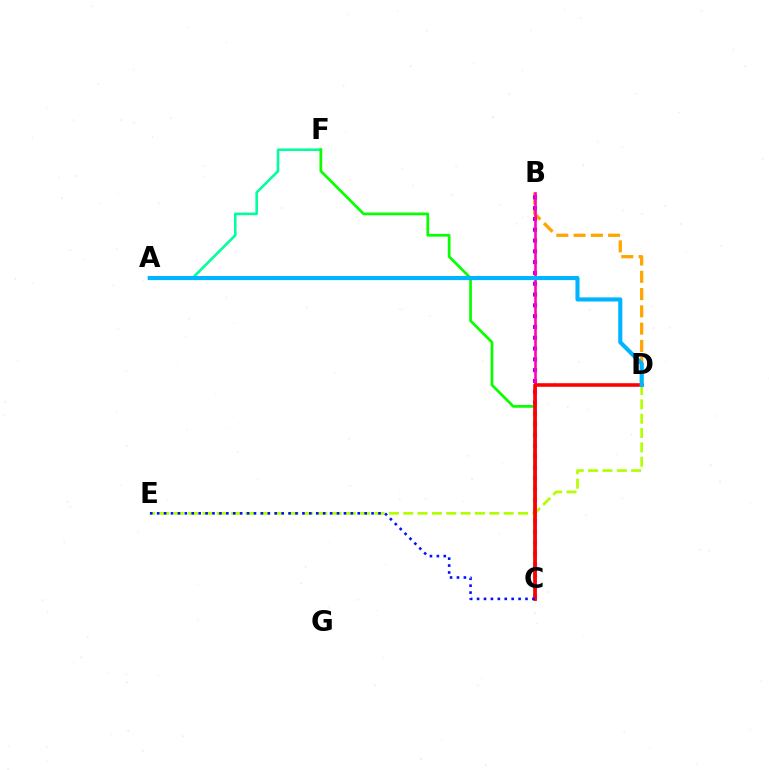{('B', 'D'): [{'color': '#ffa500', 'line_style': 'dashed', 'thickness': 2.35}], ('A', 'F'): [{'color': '#00ff9d', 'line_style': 'solid', 'thickness': 1.87}], ('B', 'C'): [{'color': '#9b00ff', 'line_style': 'dotted', 'thickness': 2.93}, {'color': '#ff00bd', 'line_style': 'solid', 'thickness': 1.87}], ('D', 'E'): [{'color': '#b3ff00', 'line_style': 'dashed', 'thickness': 1.95}], ('C', 'F'): [{'color': '#08ff00', 'line_style': 'solid', 'thickness': 1.95}], ('C', 'D'): [{'color': '#ff0000', 'line_style': 'solid', 'thickness': 2.58}], ('A', 'D'): [{'color': '#00b5ff', 'line_style': 'solid', 'thickness': 2.96}], ('C', 'E'): [{'color': '#0010ff', 'line_style': 'dotted', 'thickness': 1.88}]}